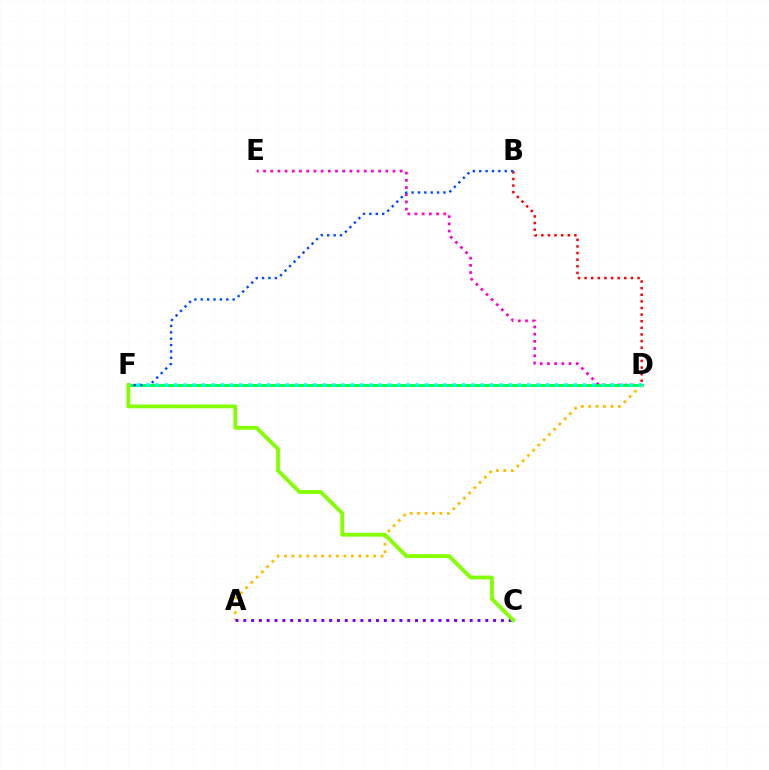{('B', 'D'): [{'color': '#ff0000', 'line_style': 'dotted', 'thickness': 1.8}], ('D', 'E'): [{'color': '#ff00cf', 'line_style': 'dotted', 'thickness': 1.95}], ('D', 'F'): [{'color': '#00ff39', 'line_style': 'solid', 'thickness': 2.0}, {'color': '#00fff6', 'line_style': 'dotted', 'thickness': 2.52}], ('A', 'D'): [{'color': '#ffbd00', 'line_style': 'dotted', 'thickness': 2.02}], ('A', 'C'): [{'color': '#7200ff', 'line_style': 'dotted', 'thickness': 2.12}], ('B', 'F'): [{'color': '#004bff', 'line_style': 'dotted', 'thickness': 1.73}], ('C', 'F'): [{'color': '#84ff00', 'line_style': 'solid', 'thickness': 2.75}]}